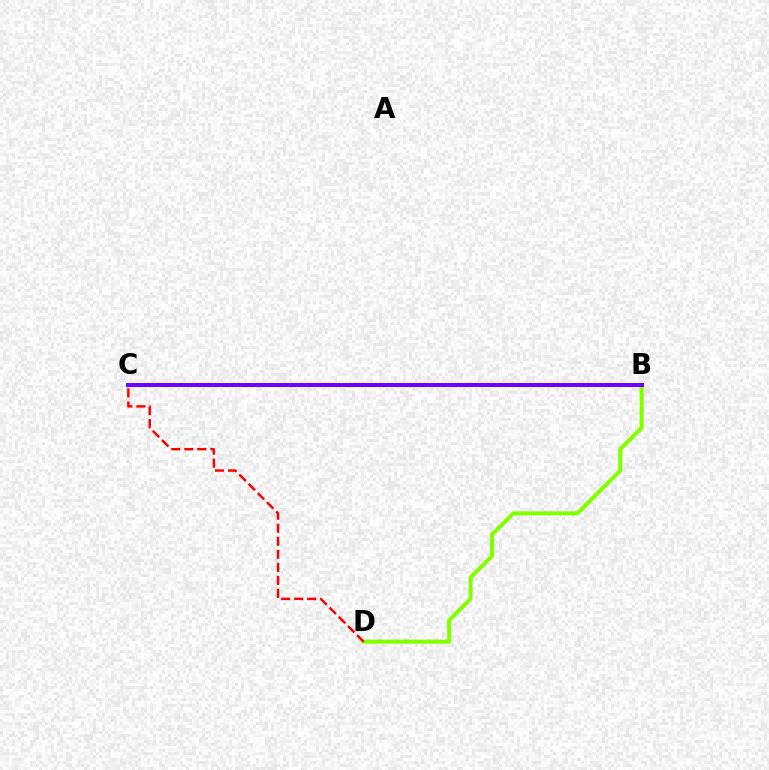{('B', 'D'): [{'color': '#84ff00', 'line_style': 'solid', 'thickness': 2.91}], ('C', 'D'): [{'color': '#ff0000', 'line_style': 'dashed', 'thickness': 1.77}], ('B', 'C'): [{'color': '#00fff6', 'line_style': 'solid', 'thickness': 1.98}, {'color': '#7200ff', 'line_style': 'solid', 'thickness': 2.87}]}